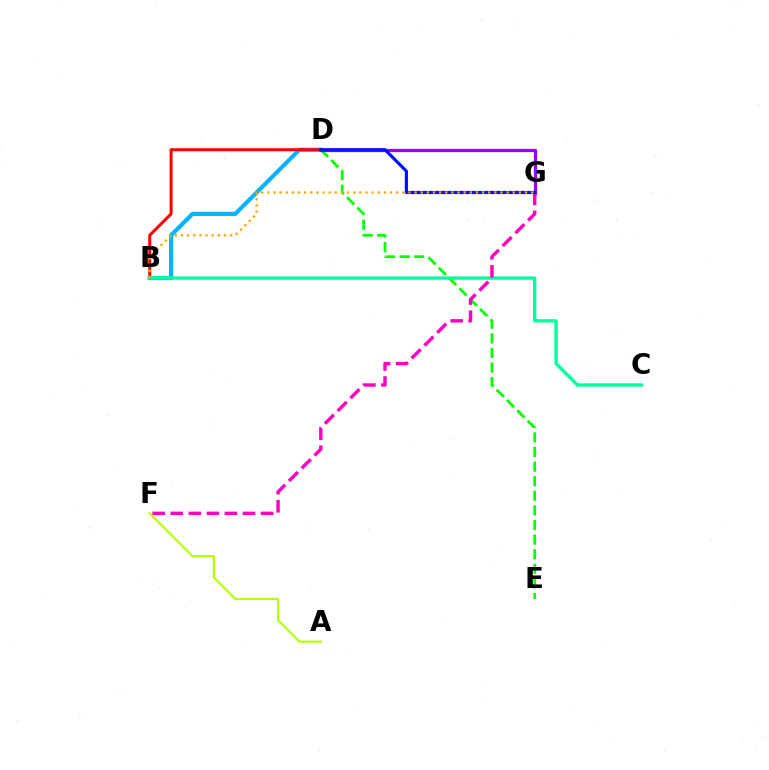{('B', 'D'): [{'color': '#00b5ff', 'line_style': 'solid', 'thickness': 2.99}, {'color': '#ff0000', 'line_style': 'solid', 'thickness': 2.17}], ('D', 'E'): [{'color': '#08ff00', 'line_style': 'dashed', 'thickness': 1.98}], ('D', 'G'): [{'color': '#9b00ff', 'line_style': 'solid', 'thickness': 2.33}, {'color': '#0010ff', 'line_style': 'solid', 'thickness': 2.28}], ('B', 'C'): [{'color': '#00ff9d', 'line_style': 'solid', 'thickness': 2.4}], ('A', 'F'): [{'color': '#b3ff00', 'line_style': 'solid', 'thickness': 1.53}], ('F', 'G'): [{'color': '#ff00bd', 'line_style': 'dashed', 'thickness': 2.45}], ('B', 'G'): [{'color': '#ffa500', 'line_style': 'dotted', 'thickness': 1.67}]}